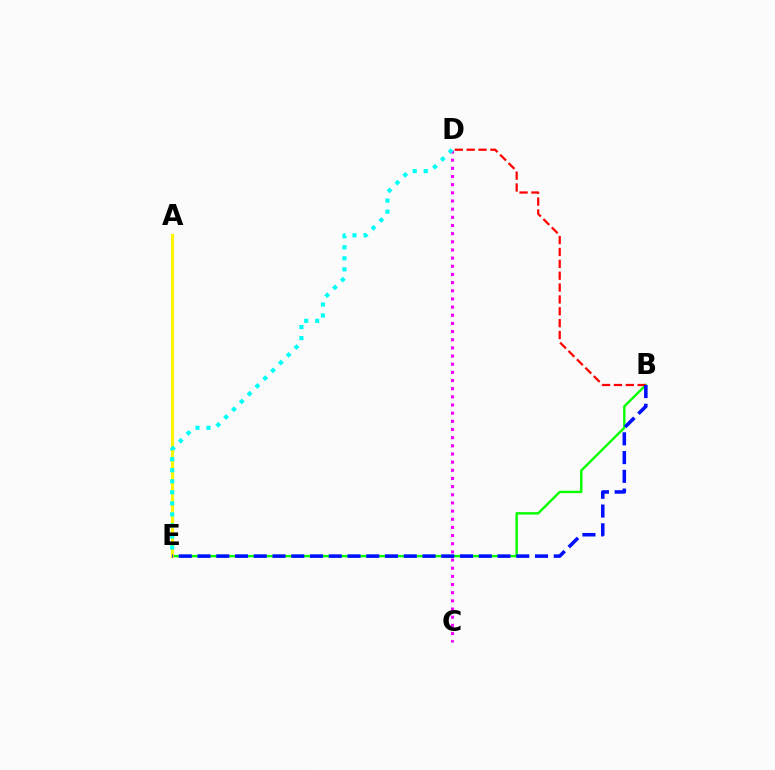{('B', 'E'): [{'color': '#08ff00', 'line_style': 'solid', 'thickness': 1.73}, {'color': '#0010ff', 'line_style': 'dashed', 'thickness': 2.55}], ('A', 'E'): [{'color': '#fcf500', 'line_style': 'solid', 'thickness': 2.25}], ('C', 'D'): [{'color': '#ee00ff', 'line_style': 'dotted', 'thickness': 2.22}], ('D', 'E'): [{'color': '#00fff6', 'line_style': 'dotted', 'thickness': 3.0}], ('B', 'D'): [{'color': '#ff0000', 'line_style': 'dashed', 'thickness': 1.61}]}